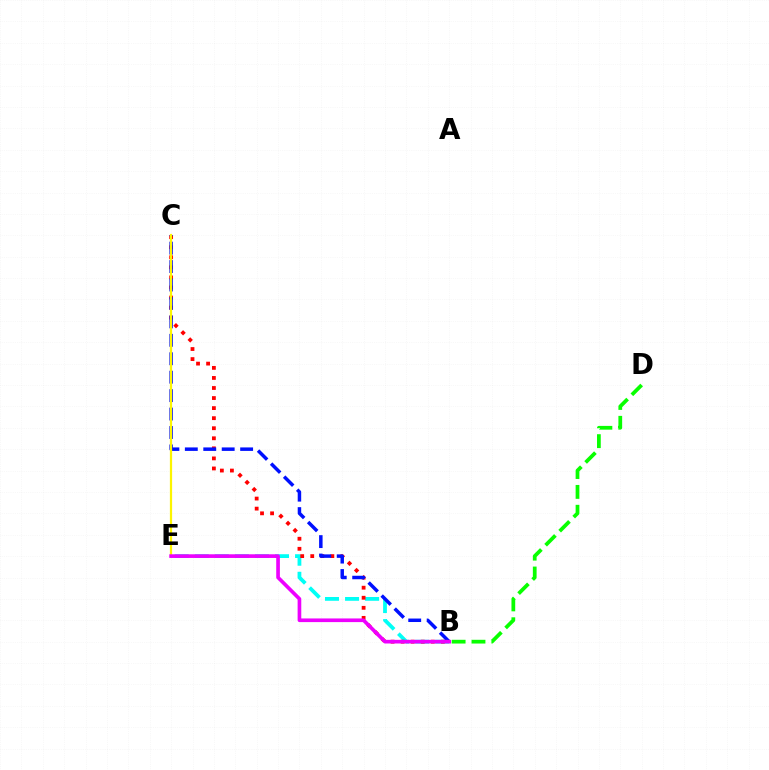{('B', 'E'): [{'color': '#00fff6', 'line_style': 'dashed', 'thickness': 2.73}, {'color': '#ee00ff', 'line_style': 'solid', 'thickness': 2.63}], ('B', 'C'): [{'color': '#ff0000', 'line_style': 'dotted', 'thickness': 2.73}, {'color': '#0010ff', 'line_style': 'dashed', 'thickness': 2.5}], ('B', 'D'): [{'color': '#08ff00', 'line_style': 'dashed', 'thickness': 2.7}], ('C', 'E'): [{'color': '#fcf500', 'line_style': 'solid', 'thickness': 1.6}]}